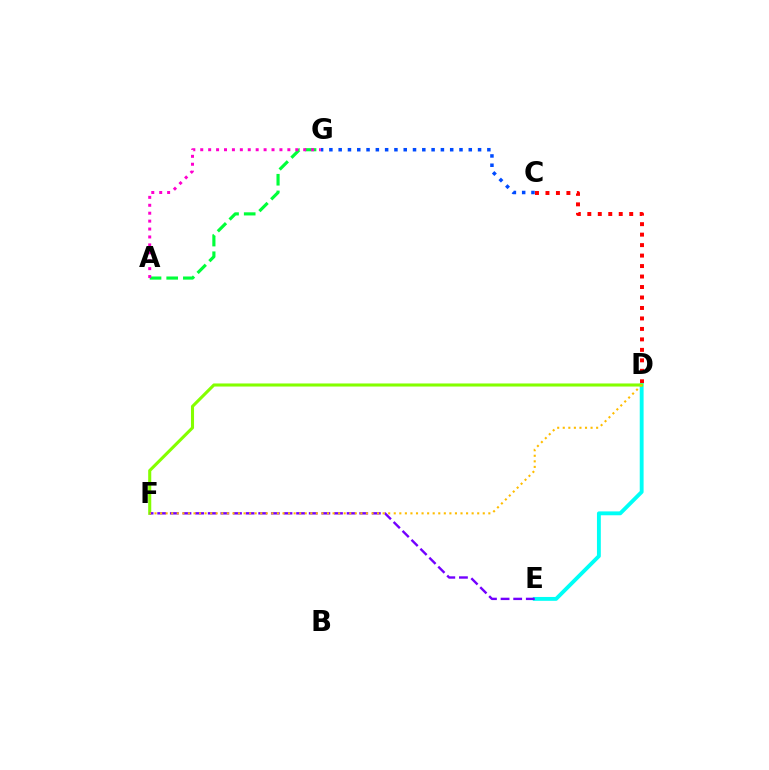{('C', 'G'): [{'color': '#004bff', 'line_style': 'dotted', 'thickness': 2.53}], ('C', 'D'): [{'color': '#ff0000', 'line_style': 'dotted', 'thickness': 2.85}], ('D', 'E'): [{'color': '#00fff6', 'line_style': 'solid', 'thickness': 2.78}], ('A', 'G'): [{'color': '#00ff39', 'line_style': 'dashed', 'thickness': 2.26}, {'color': '#ff00cf', 'line_style': 'dotted', 'thickness': 2.15}], ('D', 'F'): [{'color': '#84ff00', 'line_style': 'solid', 'thickness': 2.22}, {'color': '#ffbd00', 'line_style': 'dotted', 'thickness': 1.51}], ('E', 'F'): [{'color': '#7200ff', 'line_style': 'dashed', 'thickness': 1.72}]}